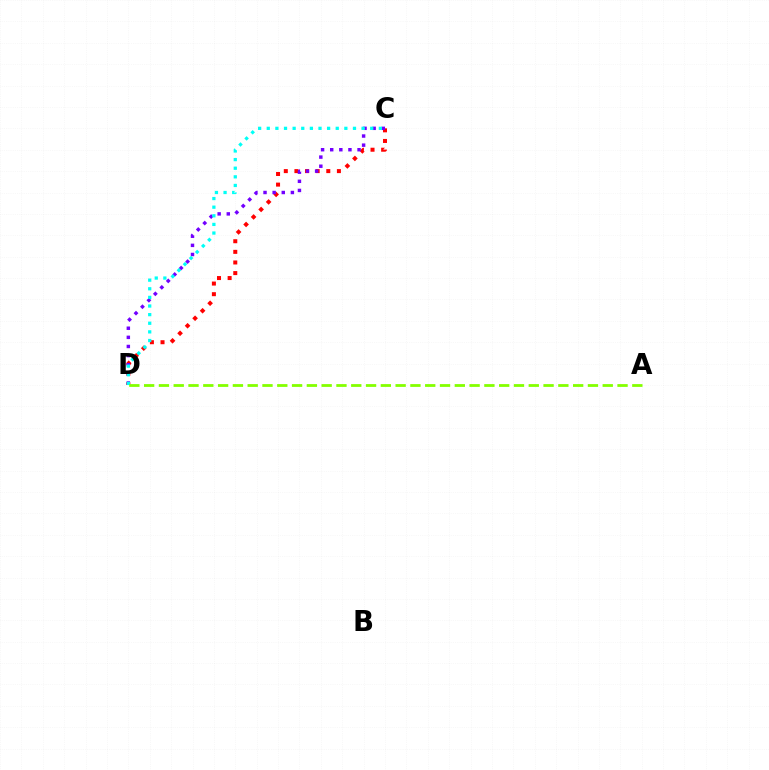{('C', 'D'): [{'color': '#ff0000', 'line_style': 'dotted', 'thickness': 2.89}, {'color': '#7200ff', 'line_style': 'dotted', 'thickness': 2.48}, {'color': '#00fff6', 'line_style': 'dotted', 'thickness': 2.34}], ('A', 'D'): [{'color': '#84ff00', 'line_style': 'dashed', 'thickness': 2.01}]}